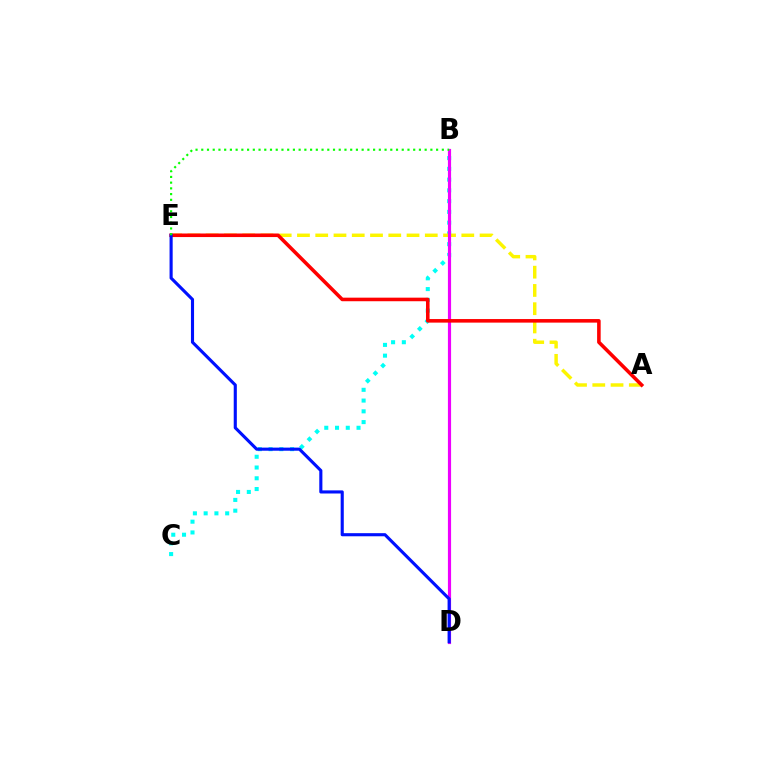{('B', 'C'): [{'color': '#00fff6', 'line_style': 'dotted', 'thickness': 2.92}], ('A', 'E'): [{'color': '#fcf500', 'line_style': 'dashed', 'thickness': 2.48}, {'color': '#ff0000', 'line_style': 'solid', 'thickness': 2.57}], ('B', 'D'): [{'color': '#ee00ff', 'line_style': 'solid', 'thickness': 2.28}], ('D', 'E'): [{'color': '#0010ff', 'line_style': 'solid', 'thickness': 2.24}], ('B', 'E'): [{'color': '#08ff00', 'line_style': 'dotted', 'thickness': 1.56}]}